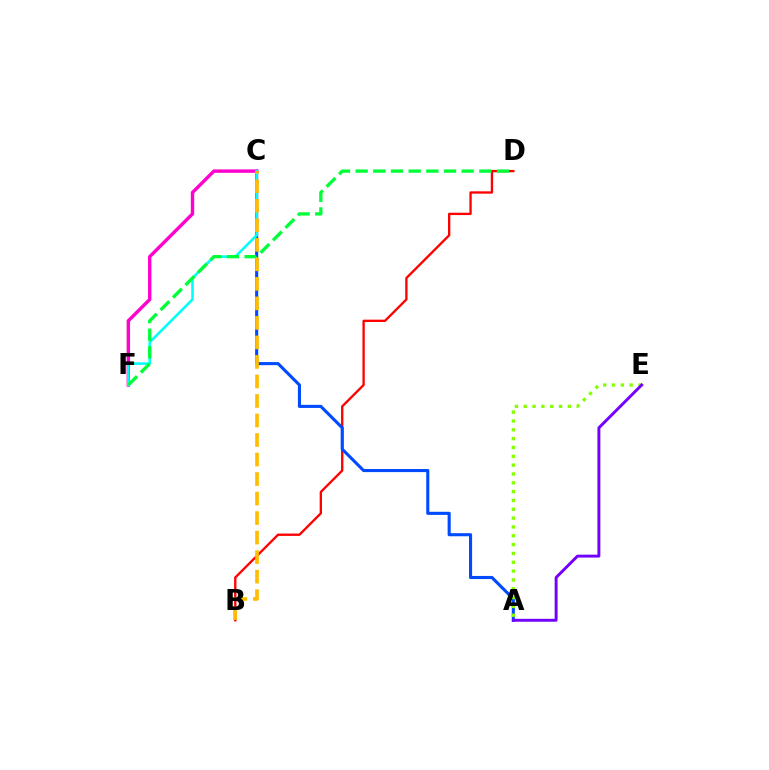{('B', 'D'): [{'color': '#ff0000', 'line_style': 'solid', 'thickness': 1.68}], ('A', 'C'): [{'color': '#004bff', 'line_style': 'solid', 'thickness': 2.23}], ('C', 'F'): [{'color': '#ff00cf', 'line_style': 'solid', 'thickness': 2.45}, {'color': '#00fff6', 'line_style': 'solid', 'thickness': 1.87}], ('A', 'E'): [{'color': '#84ff00', 'line_style': 'dotted', 'thickness': 2.4}, {'color': '#7200ff', 'line_style': 'solid', 'thickness': 2.1}], ('D', 'F'): [{'color': '#00ff39', 'line_style': 'dashed', 'thickness': 2.4}], ('B', 'C'): [{'color': '#ffbd00', 'line_style': 'dashed', 'thickness': 2.65}]}